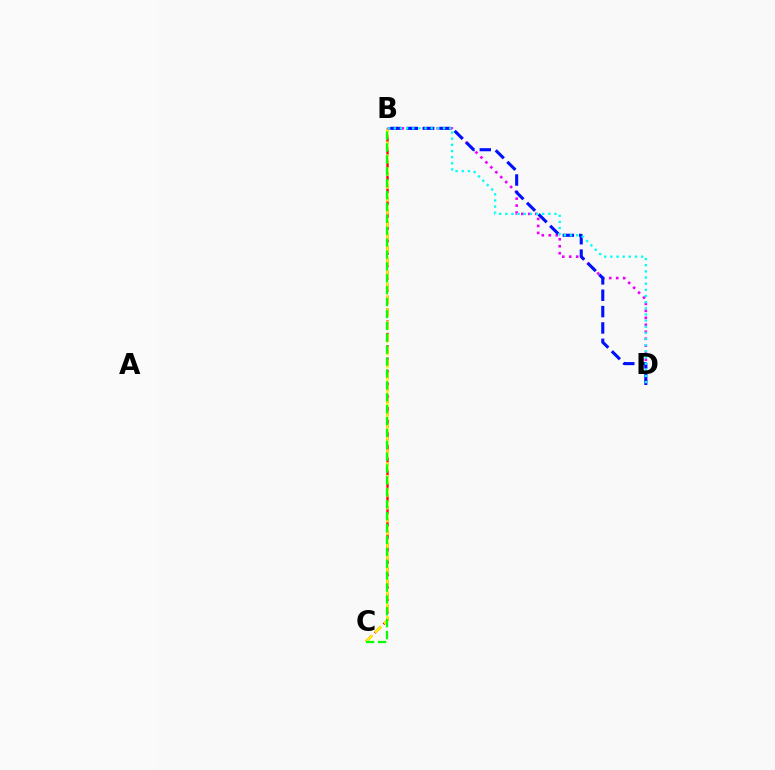{('B', 'C'): [{'color': '#ff0000', 'line_style': 'dashed', 'thickness': 1.68}, {'color': '#fcf500', 'line_style': 'dashed', 'thickness': 1.74}, {'color': '#08ff00', 'line_style': 'dashed', 'thickness': 1.62}], ('B', 'D'): [{'color': '#ee00ff', 'line_style': 'dotted', 'thickness': 1.9}, {'color': '#0010ff', 'line_style': 'dashed', 'thickness': 2.22}, {'color': '#00fff6', 'line_style': 'dotted', 'thickness': 1.67}]}